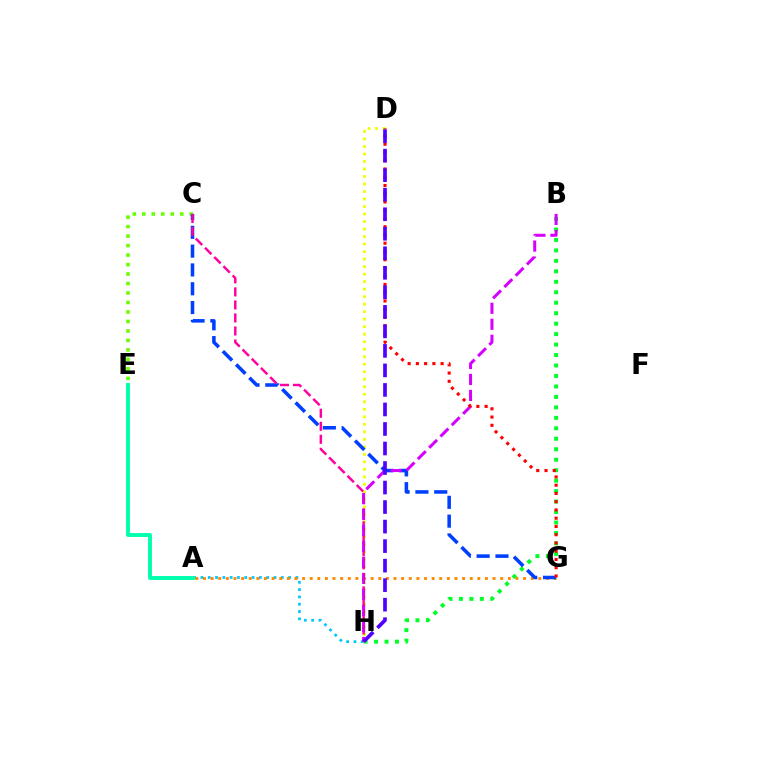{('B', 'H'): [{'color': '#00ff27', 'line_style': 'dotted', 'thickness': 2.84}, {'color': '#d600ff', 'line_style': 'dashed', 'thickness': 2.17}], ('C', 'E'): [{'color': '#66ff00', 'line_style': 'dotted', 'thickness': 2.58}], ('D', 'H'): [{'color': '#eeff00', 'line_style': 'dotted', 'thickness': 2.04}, {'color': '#4f00ff', 'line_style': 'dashed', 'thickness': 2.65}], ('A', 'H'): [{'color': '#00c7ff', 'line_style': 'dotted', 'thickness': 1.99}], ('A', 'G'): [{'color': '#ff8800', 'line_style': 'dotted', 'thickness': 2.07}], ('C', 'G'): [{'color': '#003fff', 'line_style': 'dashed', 'thickness': 2.56}], ('A', 'E'): [{'color': '#00ffaf', 'line_style': 'solid', 'thickness': 2.83}], ('C', 'H'): [{'color': '#ff00a0', 'line_style': 'dashed', 'thickness': 1.77}], ('D', 'G'): [{'color': '#ff0000', 'line_style': 'dotted', 'thickness': 2.24}]}